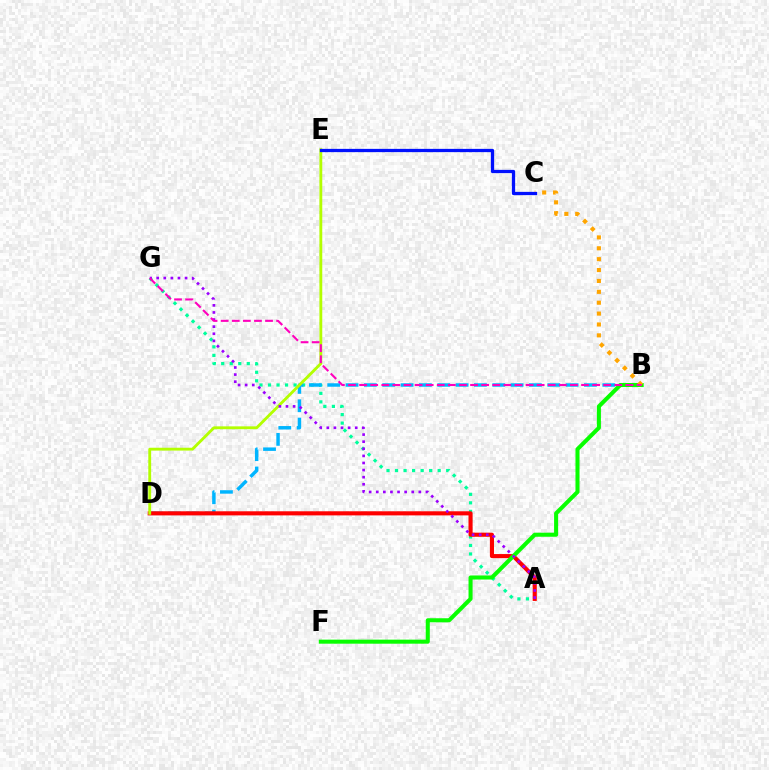{('A', 'G'): [{'color': '#00ff9d', 'line_style': 'dotted', 'thickness': 2.32}, {'color': '#9b00ff', 'line_style': 'dotted', 'thickness': 1.93}], ('B', 'D'): [{'color': '#00b5ff', 'line_style': 'dashed', 'thickness': 2.49}], ('A', 'D'): [{'color': '#ff0000', 'line_style': 'solid', 'thickness': 2.96}], ('B', 'F'): [{'color': '#08ff00', 'line_style': 'solid', 'thickness': 2.92}], ('B', 'C'): [{'color': '#ffa500', 'line_style': 'dotted', 'thickness': 2.96}], ('D', 'E'): [{'color': '#b3ff00', 'line_style': 'solid', 'thickness': 2.05}], ('B', 'G'): [{'color': '#ff00bd', 'line_style': 'dashed', 'thickness': 1.51}], ('C', 'E'): [{'color': '#0010ff', 'line_style': 'solid', 'thickness': 2.36}]}